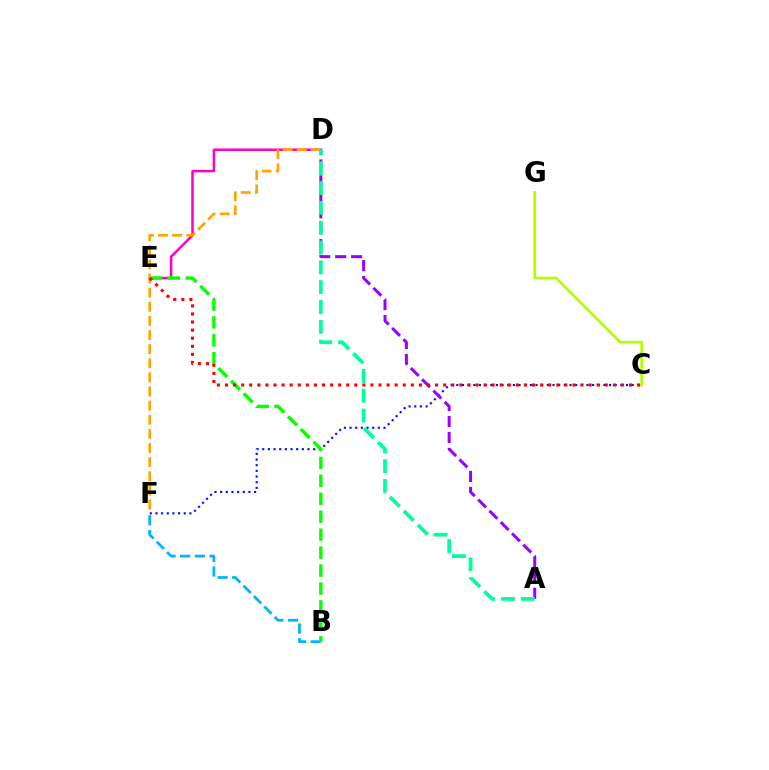{('C', 'G'): [{'color': '#b3ff00', 'line_style': 'solid', 'thickness': 1.97}], ('D', 'E'): [{'color': '#ff00bd', 'line_style': 'solid', 'thickness': 1.8}], ('B', 'F'): [{'color': '#00b5ff', 'line_style': 'dashed', 'thickness': 2.0}], ('C', 'F'): [{'color': '#0010ff', 'line_style': 'dotted', 'thickness': 1.54}], ('B', 'E'): [{'color': '#08ff00', 'line_style': 'dashed', 'thickness': 2.44}], ('A', 'D'): [{'color': '#9b00ff', 'line_style': 'dashed', 'thickness': 2.17}, {'color': '#00ff9d', 'line_style': 'dashed', 'thickness': 2.69}], ('D', 'F'): [{'color': '#ffa500', 'line_style': 'dashed', 'thickness': 1.92}], ('C', 'E'): [{'color': '#ff0000', 'line_style': 'dotted', 'thickness': 2.2}]}